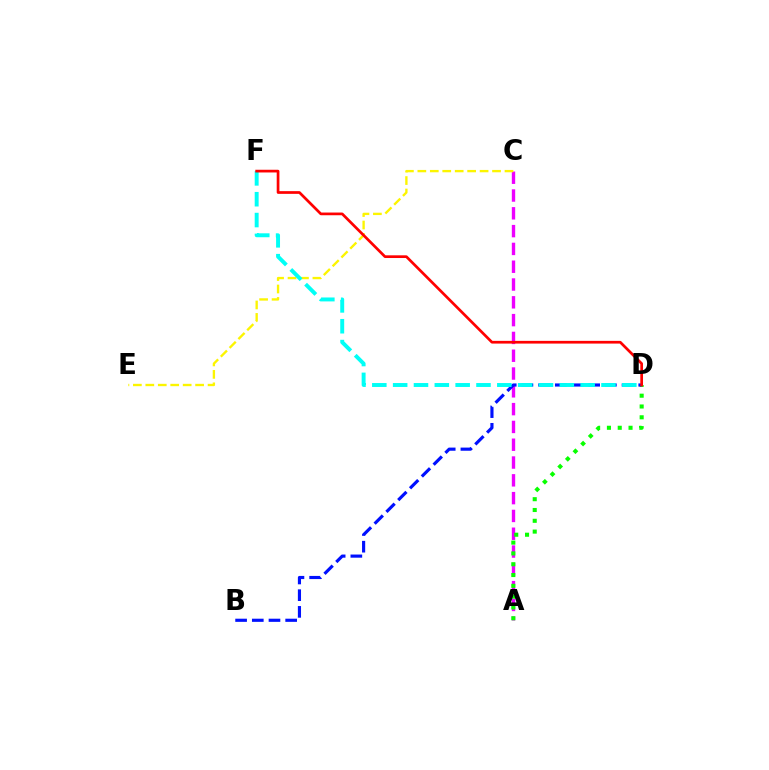{('A', 'C'): [{'color': '#ee00ff', 'line_style': 'dashed', 'thickness': 2.42}], ('A', 'D'): [{'color': '#08ff00', 'line_style': 'dotted', 'thickness': 2.94}], ('C', 'E'): [{'color': '#fcf500', 'line_style': 'dashed', 'thickness': 1.69}], ('B', 'D'): [{'color': '#0010ff', 'line_style': 'dashed', 'thickness': 2.27}], ('D', 'F'): [{'color': '#00fff6', 'line_style': 'dashed', 'thickness': 2.83}, {'color': '#ff0000', 'line_style': 'solid', 'thickness': 1.95}]}